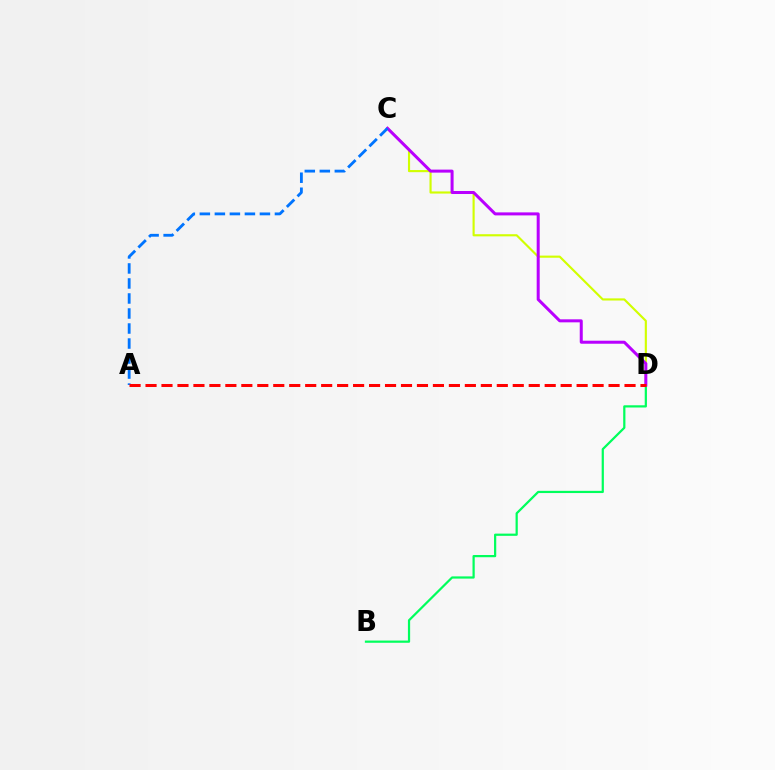{('B', 'D'): [{'color': '#00ff5c', 'line_style': 'solid', 'thickness': 1.6}], ('C', 'D'): [{'color': '#d1ff00', 'line_style': 'solid', 'thickness': 1.54}, {'color': '#b900ff', 'line_style': 'solid', 'thickness': 2.17}], ('A', 'C'): [{'color': '#0074ff', 'line_style': 'dashed', 'thickness': 2.04}], ('A', 'D'): [{'color': '#ff0000', 'line_style': 'dashed', 'thickness': 2.17}]}